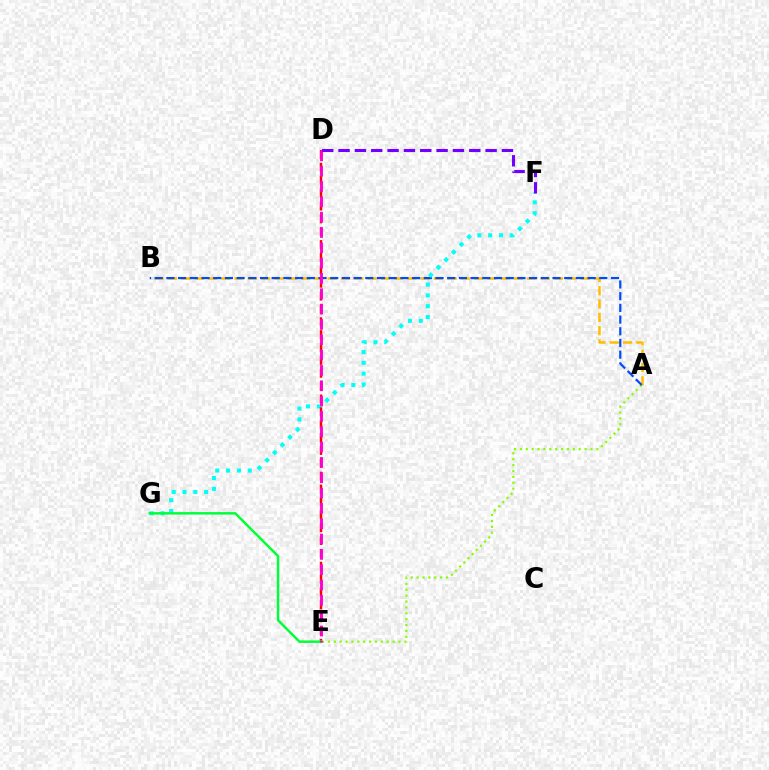{('A', 'B'): [{'color': '#ffbd00', 'line_style': 'dashed', 'thickness': 1.81}, {'color': '#004bff', 'line_style': 'dashed', 'thickness': 1.59}], ('A', 'E'): [{'color': '#84ff00', 'line_style': 'dotted', 'thickness': 1.6}], ('F', 'G'): [{'color': '#00fff6', 'line_style': 'dotted', 'thickness': 2.94}], ('D', 'E'): [{'color': '#ff0000', 'line_style': 'dashed', 'thickness': 1.75}, {'color': '#ff00cf', 'line_style': 'dashed', 'thickness': 2.08}], ('E', 'G'): [{'color': '#00ff39', 'line_style': 'solid', 'thickness': 1.77}], ('D', 'F'): [{'color': '#7200ff', 'line_style': 'dashed', 'thickness': 2.22}]}